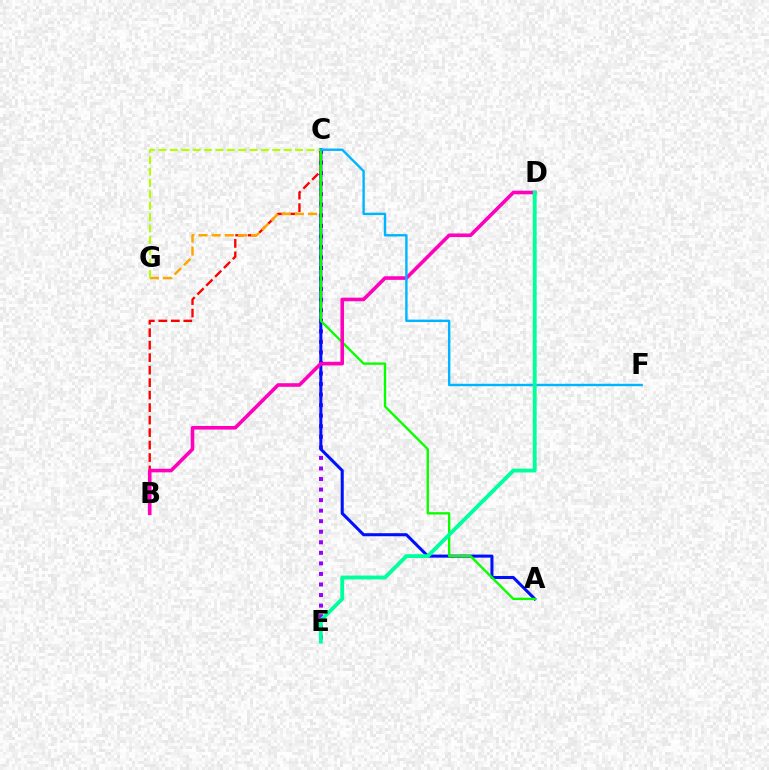{('C', 'E'): [{'color': '#9b00ff', 'line_style': 'dotted', 'thickness': 2.87}], ('A', 'C'): [{'color': '#0010ff', 'line_style': 'solid', 'thickness': 2.2}, {'color': '#08ff00', 'line_style': 'solid', 'thickness': 1.7}], ('B', 'C'): [{'color': '#ff0000', 'line_style': 'dashed', 'thickness': 1.7}], ('C', 'G'): [{'color': '#ffa500', 'line_style': 'dashed', 'thickness': 1.79}, {'color': '#b3ff00', 'line_style': 'dashed', 'thickness': 1.55}], ('B', 'D'): [{'color': '#ff00bd', 'line_style': 'solid', 'thickness': 2.59}], ('C', 'F'): [{'color': '#00b5ff', 'line_style': 'solid', 'thickness': 1.72}], ('D', 'E'): [{'color': '#00ff9d', 'line_style': 'solid', 'thickness': 2.78}]}